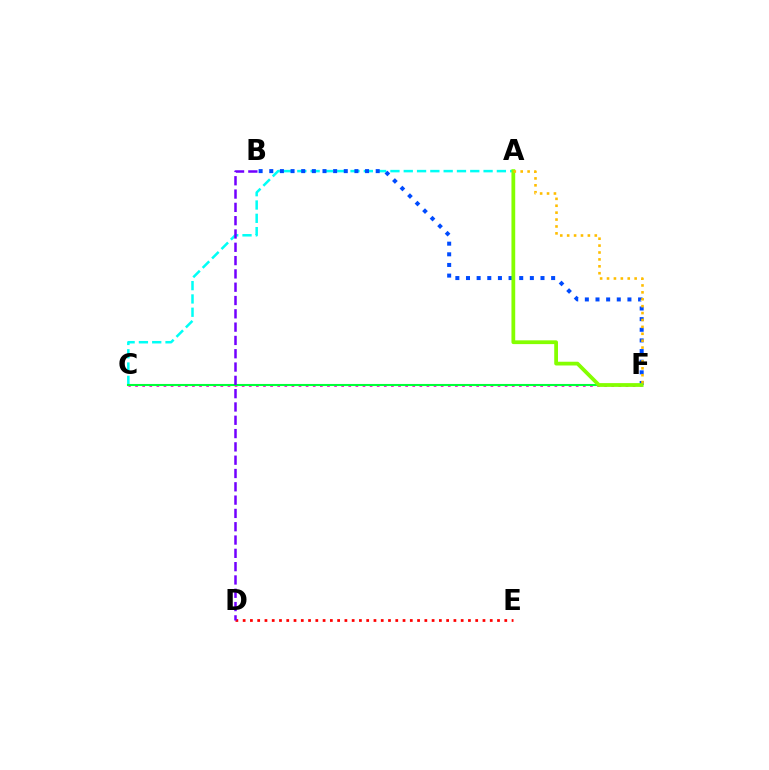{('A', 'C'): [{'color': '#00fff6', 'line_style': 'dashed', 'thickness': 1.81}], ('C', 'F'): [{'color': '#ff00cf', 'line_style': 'dotted', 'thickness': 1.93}, {'color': '#00ff39', 'line_style': 'solid', 'thickness': 1.5}], ('B', 'F'): [{'color': '#004bff', 'line_style': 'dotted', 'thickness': 2.89}], ('D', 'E'): [{'color': '#ff0000', 'line_style': 'dotted', 'thickness': 1.97}], ('A', 'F'): [{'color': '#84ff00', 'line_style': 'solid', 'thickness': 2.71}, {'color': '#ffbd00', 'line_style': 'dotted', 'thickness': 1.88}], ('B', 'D'): [{'color': '#7200ff', 'line_style': 'dashed', 'thickness': 1.81}]}